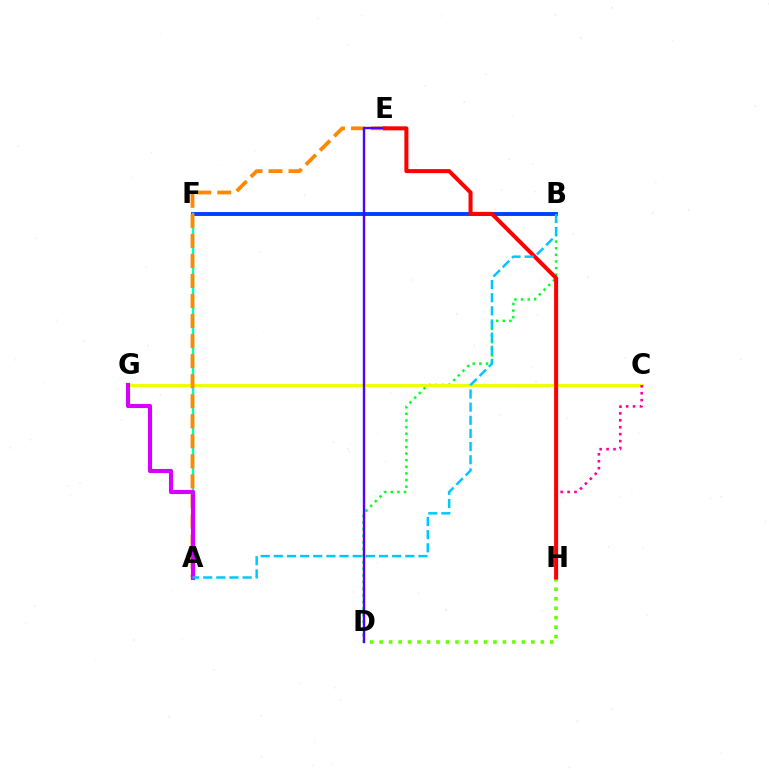{('B', 'D'): [{'color': '#00ff27', 'line_style': 'dotted', 'thickness': 1.8}], ('B', 'F'): [{'color': '#003fff', 'line_style': 'solid', 'thickness': 2.81}], ('A', 'F'): [{'color': '#00ffaf', 'line_style': 'solid', 'thickness': 1.73}], ('C', 'G'): [{'color': '#eeff00', 'line_style': 'solid', 'thickness': 2.12}], ('D', 'H'): [{'color': '#66ff00', 'line_style': 'dotted', 'thickness': 2.58}], ('C', 'H'): [{'color': '#ff00a0', 'line_style': 'dotted', 'thickness': 1.88}], ('A', 'E'): [{'color': '#ff8800', 'line_style': 'dashed', 'thickness': 2.72}], ('A', 'G'): [{'color': '#d600ff', 'line_style': 'solid', 'thickness': 2.97}], ('D', 'E'): [{'color': '#4f00ff', 'line_style': 'solid', 'thickness': 1.73}], ('E', 'H'): [{'color': '#ff0000', 'line_style': 'solid', 'thickness': 2.9}], ('A', 'B'): [{'color': '#00c7ff', 'line_style': 'dashed', 'thickness': 1.79}]}